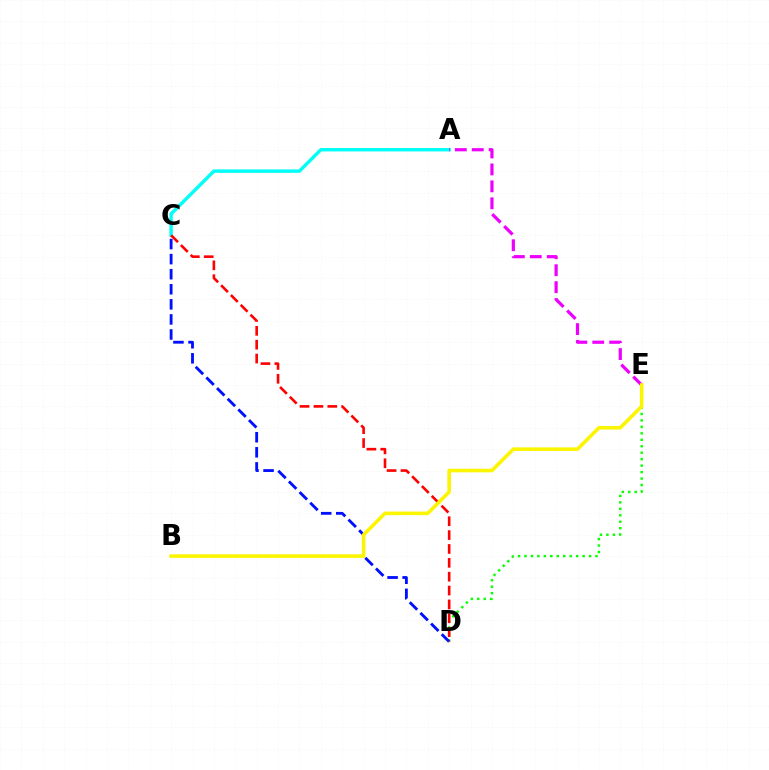{('D', 'E'): [{'color': '#08ff00', 'line_style': 'dotted', 'thickness': 1.75}], ('A', 'C'): [{'color': '#00fff6', 'line_style': 'solid', 'thickness': 2.45}], ('A', 'E'): [{'color': '#ee00ff', 'line_style': 'dashed', 'thickness': 2.3}], ('C', 'D'): [{'color': '#0010ff', 'line_style': 'dashed', 'thickness': 2.05}, {'color': '#ff0000', 'line_style': 'dashed', 'thickness': 1.88}], ('B', 'E'): [{'color': '#fcf500', 'line_style': 'solid', 'thickness': 2.57}]}